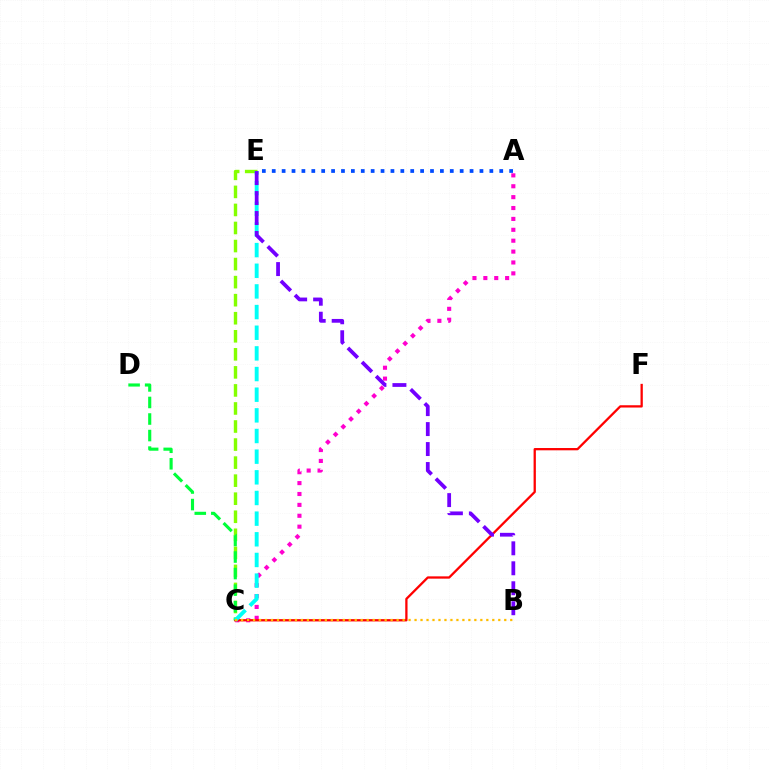{('C', 'E'): [{'color': '#84ff00', 'line_style': 'dashed', 'thickness': 2.45}, {'color': '#00fff6', 'line_style': 'dashed', 'thickness': 2.81}], ('A', 'C'): [{'color': '#ff00cf', 'line_style': 'dotted', 'thickness': 2.96}], ('C', 'F'): [{'color': '#ff0000', 'line_style': 'solid', 'thickness': 1.65}], ('C', 'D'): [{'color': '#00ff39', 'line_style': 'dashed', 'thickness': 2.25}], ('B', 'C'): [{'color': '#ffbd00', 'line_style': 'dotted', 'thickness': 1.62}], ('A', 'E'): [{'color': '#004bff', 'line_style': 'dotted', 'thickness': 2.69}], ('B', 'E'): [{'color': '#7200ff', 'line_style': 'dashed', 'thickness': 2.71}]}